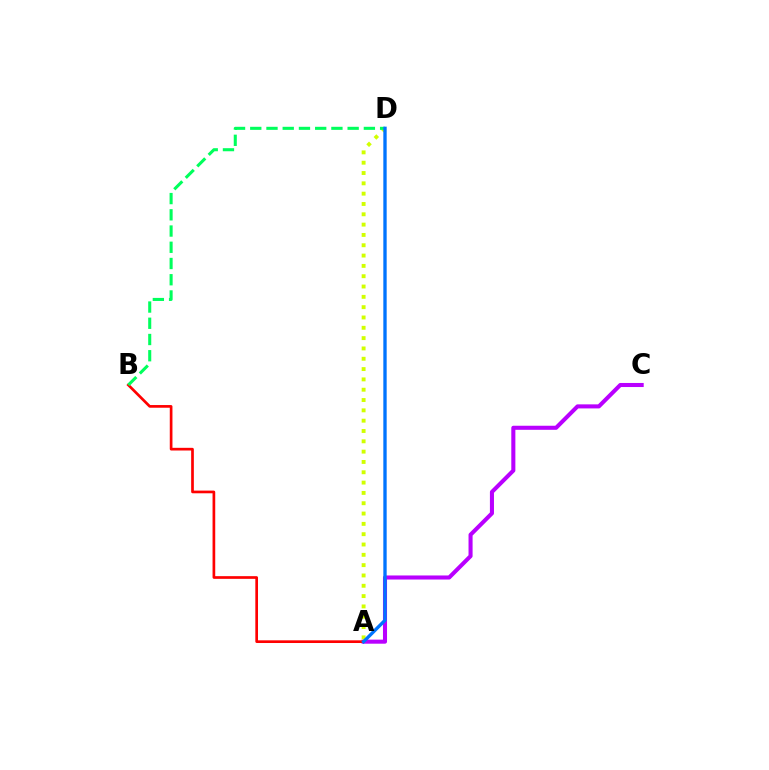{('A', 'C'): [{'color': '#b900ff', 'line_style': 'solid', 'thickness': 2.92}], ('A', 'D'): [{'color': '#d1ff00', 'line_style': 'dotted', 'thickness': 2.8}, {'color': '#0074ff', 'line_style': 'solid', 'thickness': 2.41}], ('A', 'B'): [{'color': '#ff0000', 'line_style': 'solid', 'thickness': 1.93}], ('B', 'D'): [{'color': '#00ff5c', 'line_style': 'dashed', 'thickness': 2.2}]}